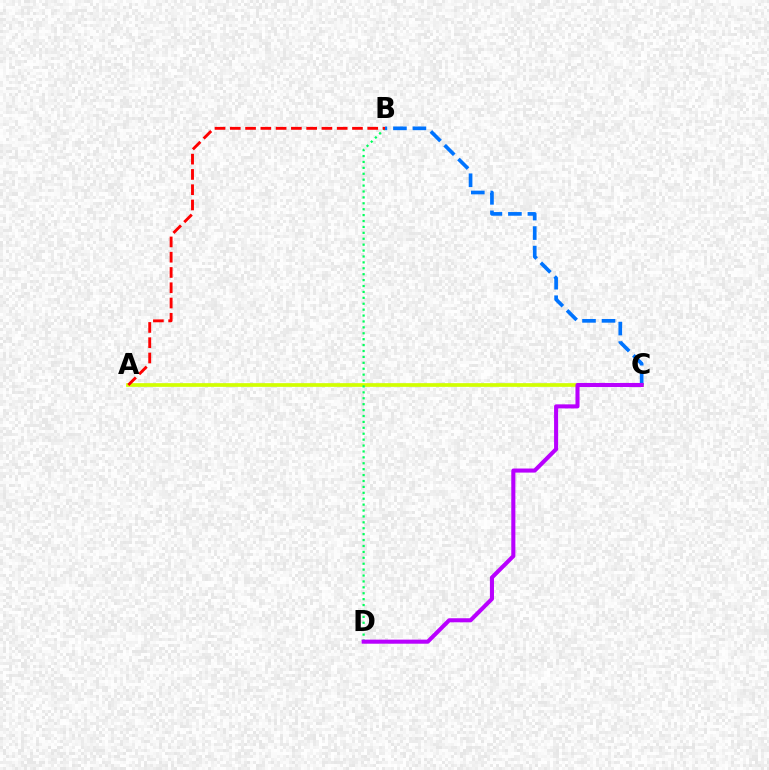{('A', 'C'): [{'color': '#d1ff00', 'line_style': 'solid', 'thickness': 2.66}], ('B', 'D'): [{'color': '#00ff5c', 'line_style': 'dotted', 'thickness': 1.61}], ('A', 'B'): [{'color': '#ff0000', 'line_style': 'dashed', 'thickness': 2.07}], ('B', 'C'): [{'color': '#0074ff', 'line_style': 'dashed', 'thickness': 2.65}], ('C', 'D'): [{'color': '#b900ff', 'line_style': 'solid', 'thickness': 2.93}]}